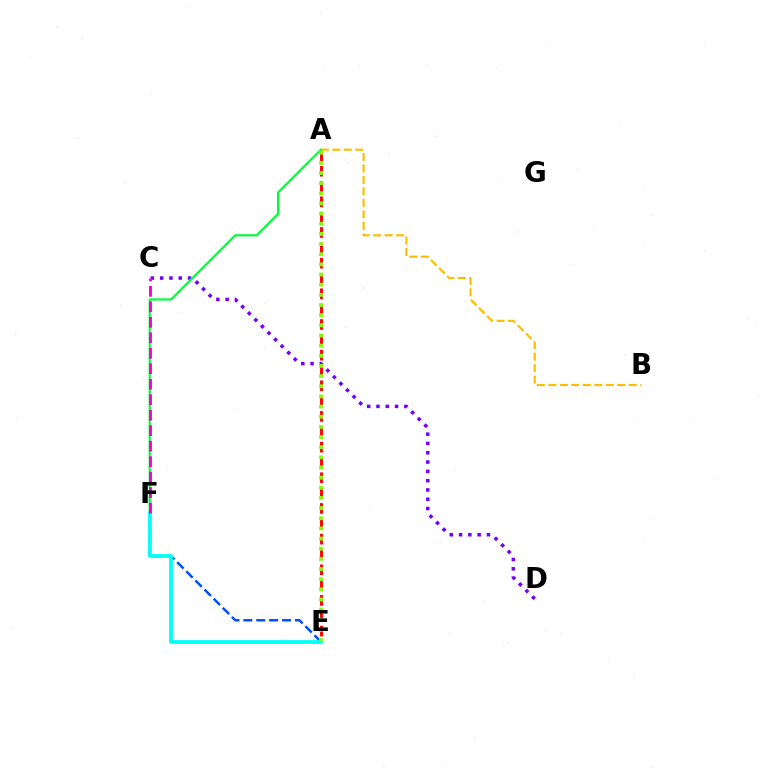{('C', 'D'): [{'color': '#7200ff', 'line_style': 'dotted', 'thickness': 2.52}], ('A', 'E'): [{'color': '#ff0000', 'line_style': 'dashed', 'thickness': 2.08}, {'color': '#84ff00', 'line_style': 'dotted', 'thickness': 2.76}], ('A', 'B'): [{'color': '#ffbd00', 'line_style': 'dashed', 'thickness': 1.56}], ('E', 'F'): [{'color': '#004bff', 'line_style': 'dashed', 'thickness': 1.75}, {'color': '#00fff6', 'line_style': 'solid', 'thickness': 2.71}], ('A', 'F'): [{'color': '#00ff39', 'line_style': 'solid', 'thickness': 1.57}], ('C', 'F'): [{'color': '#ff00cf', 'line_style': 'dashed', 'thickness': 2.1}]}